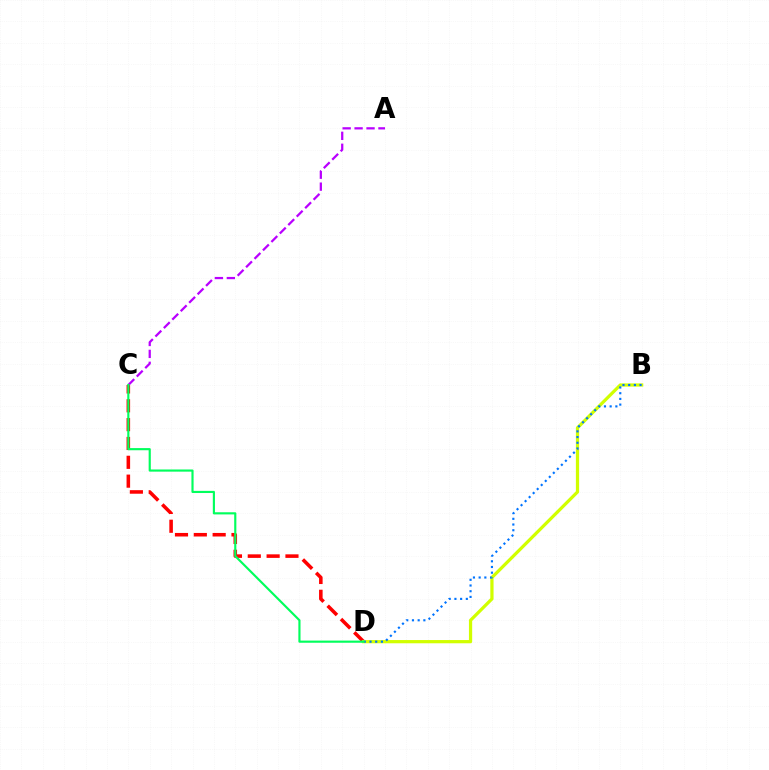{('C', 'D'): [{'color': '#ff0000', 'line_style': 'dashed', 'thickness': 2.56}, {'color': '#00ff5c', 'line_style': 'solid', 'thickness': 1.55}], ('B', 'D'): [{'color': '#d1ff00', 'line_style': 'solid', 'thickness': 2.33}, {'color': '#0074ff', 'line_style': 'dotted', 'thickness': 1.55}], ('A', 'C'): [{'color': '#b900ff', 'line_style': 'dashed', 'thickness': 1.62}]}